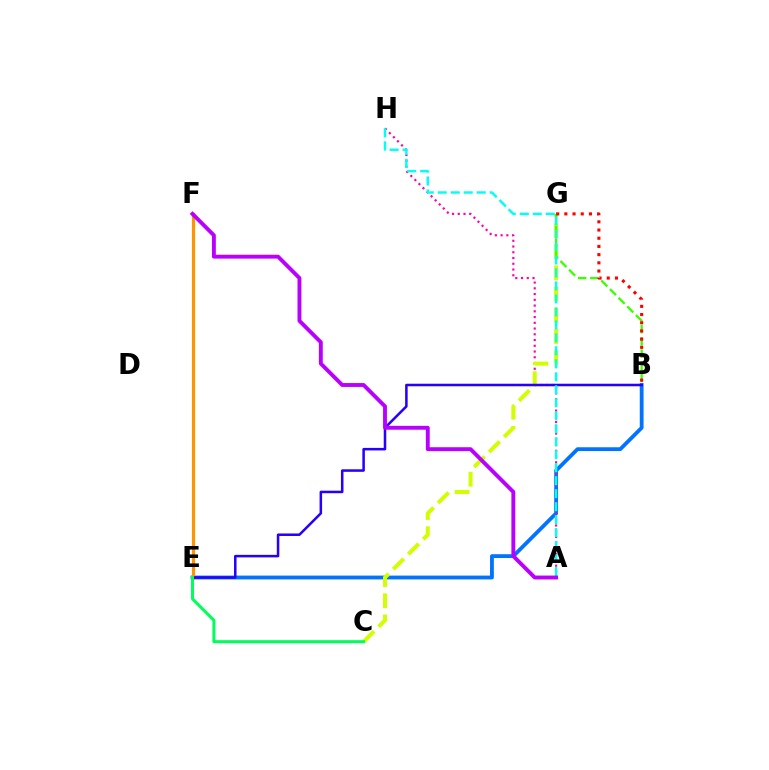{('B', 'E'): [{'color': '#0074ff', 'line_style': 'solid', 'thickness': 2.74}, {'color': '#2500ff', 'line_style': 'solid', 'thickness': 1.82}], ('A', 'H'): [{'color': '#ff00ac', 'line_style': 'dotted', 'thickness': 1.56}, {'color': '#00fff6', 'line_style': 'dashed', 'thickness': 1.76}], ('E', 'F'): [{'color': '#ff9400', 'line_style': 'solid', 'thickness': 2.28}], ('C', 'G'): [{'color': '#d1ff00', 'line_style': 'dashed', 'thickness': 2.88}], ('B', 'G'): [{'color': '#3dff00', 'line_style': 'dashed', 'thickness': 1.66}, {'color': '#ff0000', 'line_style': 'dotted', 'thickness': 2.23}], ('A', 'F'): [{'color': '#b900ff', 'line_style': 'solid', 'thickness': 2.8}], ('C', 'E'): [{'color': '#00ff5c', 'line_style': 'solid', 'thickness': 2.16}]}